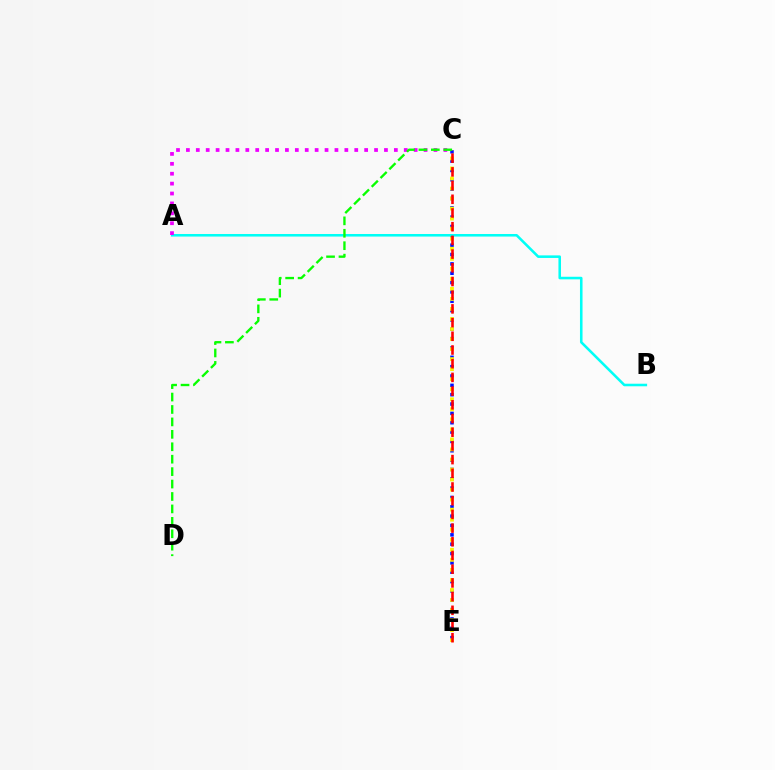{('C', 'E'): [{'color': '#0010ff', 'line_style': 'dotted', 'thickness': 2.54}, {'color': '#fcf500', 'line_style': 'dotted', 'thickness': 2.73}, {'color': '#ff0000', 'line_style': 'dashed', 'thickness': 1.86}], ('A', 'B'): [{'color': '#00fff6', 'line_style': 'solid', 'thickness': 1.85}], ('A', 'C'): [{'color': '#ee00ff', 'line_style': 'dotted', 'thickness': 2.69}], ('C', 'D'): [{'color': '#08ff00', 'line_style': 'dashed', 'thickness': 1.69}]}